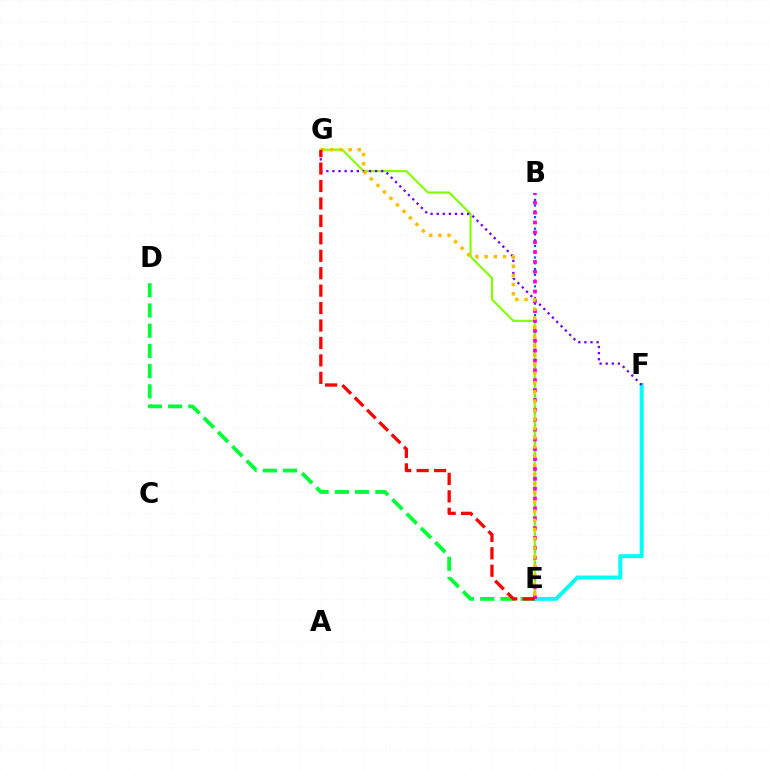{('E', 'F'): [{'color': '#00fff6', 'line_style': 'solid', 'thickness': 2.83}], ('B', 'E'): [{'color': '#004bff', 'line_style': 'dotted', 'thickness': 1.57}, {'color': '#ff00cf', 'line_style': 'dotted', 'thickness': 2.68}], ('E', 'G'): [{'color': '#84ff00', 'line_style': 'solid', 'thickness': 1.55}, {'color': '#ffbd00', 'line_style': 'dotted', 'thickness': 2.5}, {'color': '#ff0000', 'line_style': 'dashed', 'thickness': 2.37}], ('D', 'E'): [{'color': '#00ff39', 'line_style': 'dashed', 'thickness': 2.75}], ('F', 'G'): [{'color': '#7200ff', 'line_style': 'dotted', 'thickness': 1.66}]}